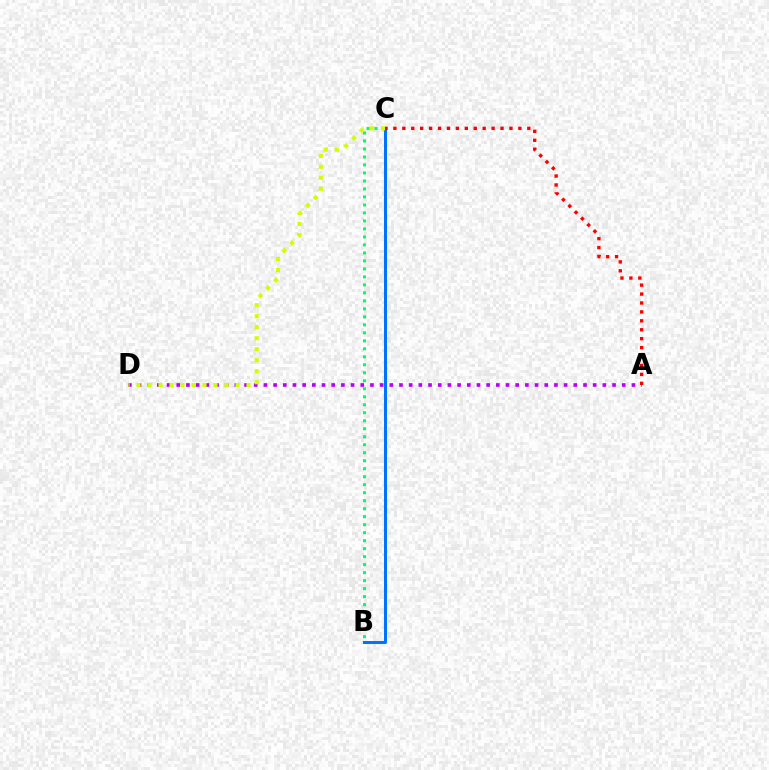{('A', 'D'): [{'color': '#b900ff', 'line_style': 'dotted', 'thickness': 2.63}], ('B', 'C'): [{'color': '#0074ff', 'line_style': 'solid', 'thickness': 2.18}, {'color': '#00ff5c', 'line_style': 'dotted', 'thickness': 2.17}], ('C', 'D'): [{'color': '#d1ff00', 'line_style': 'dotted', 'thickness': 2.99}], ('A', 'C'): [{'color': '#ff0000', 'line_style': 'dotted', 'thickness': 2.43}]}